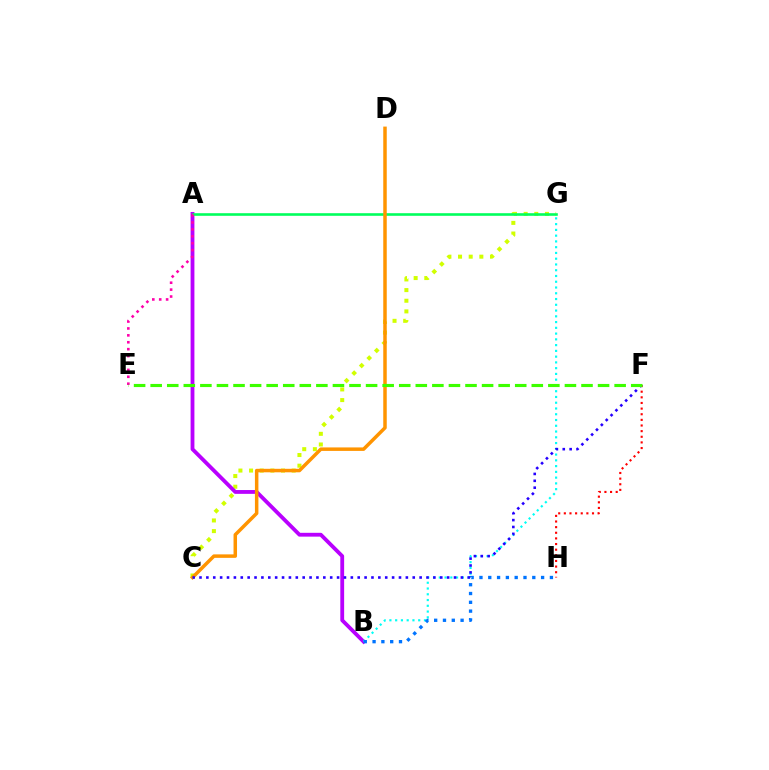{('C', 'G'): [{'color': '#d1ff00', 'line_style': 'dotted', 'thickness': 2.89}], ('F', 'H'): [{'color': '#ff0000', 'line_style': 'dotted', 'thickness': 1.53}], ('A', 'B'): [{'color': '#b900ff', 'line_style': 'solid', 'thickness': 2.75}], ('B', 'G'): [{'color': '#00fff6', 'line_style': 'dotted', 'thickness': 1.57}], ('A', 'G'): [{'color': '#00ff5c', 'line_style': 'solid', 'thickness': 1.88}], ('A', 'E'): [{'color': '#ff00ac', 'line_style': 'dotted', 'thickness': 1.88}], ('C', 'D'): [{'color': '#ff9400', 'line_style': 'solid', 'thickness': 2.51}], ('B', 'H'): [{'color': '#0074ff', 'line_style': 'dotted', 'thickness': 2.39}], ('C', 'F'): [{'color': '#2500ff', 'line_style': 'dotted', 'thickness': 1.87}], ('E', 'F'): [{'color': '#3dff00', 'line_style': 'dashed', 'thickness': 2.25}]}